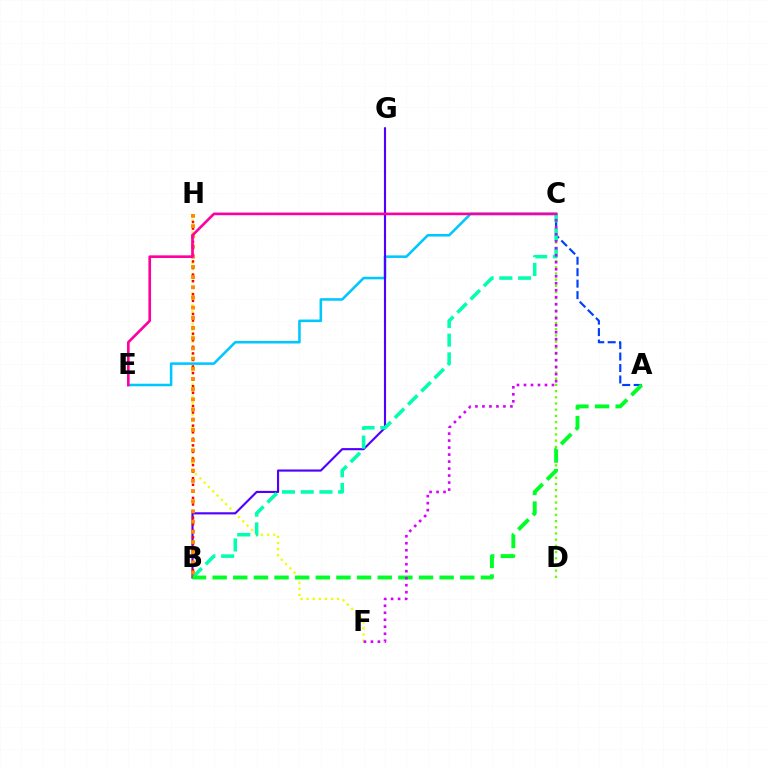{('F', 'H'): [{'color': '#eeff00', 'line_style': 'dotted', 'thickness': 1.65}], ('C', 'D'): [{'color': '#66ff00', 'line_style': 'dotted', 'thickness': 1.68}], ('C', 'E'): [{'color': '#00c7ff', 'line_style': 'solid', 'thickness': 1.85}, {'color': '#ff00a0', 'line_style': 'solid', 'thickness': 1.9}], ('B', 'G'): [{'color': '#4f00ff', 'line_style': 'solid', 'thickness': 1.54}], ('A', 'C'): [{'color': '#003fff', 'line_style': 'dashed', 'thickness': 1.56}], ('B', 'C'): [{'color': '#00ffaf', 'line_style': 'dashed', 'thickness': 2.55}], ('B', 'H'): [{'color': '#ff0000', 'line_style': 'dotted', 'thickness': 1.78}, {'color': '#ff8800', 'line_style': 'dotted', 'thickness': 2.77}], ('A', 'B'): [{'color': '#00ff27', 'line_style': 'dashed', 'thickness': 2.8}], ('C', 'F'): [{'color': '#d600ff', 'line_style': 'dotted', 'thickness': 1.9}]}